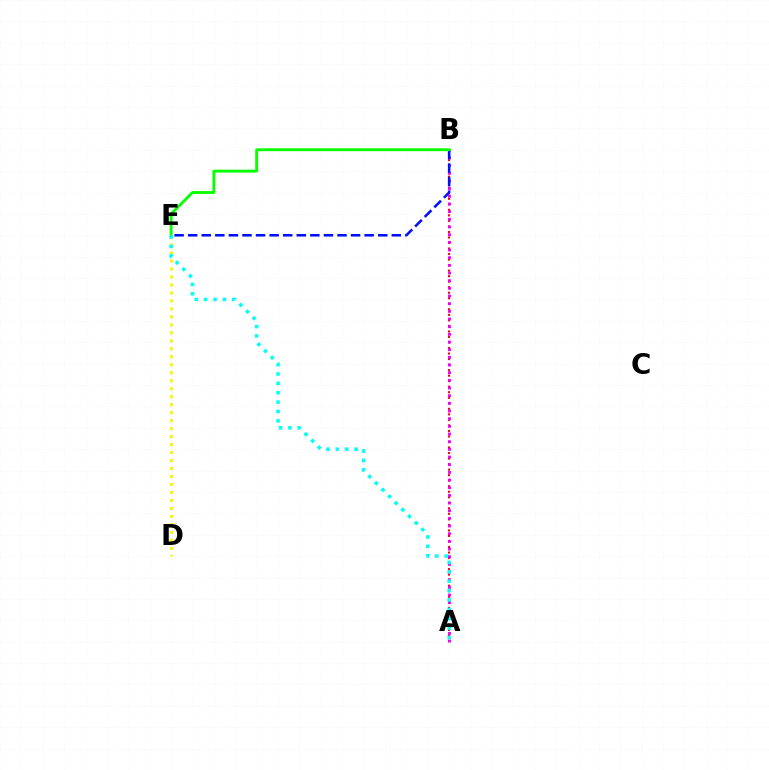{('A', 'B'): [{'color': '#ff0000', 'line_style': 'dotted', 'thickness': 1.5}, {'color': '#ee00ff', 'line_style': 'dotted', 'thickness': 2.08}], ('D', 'E'): [{'color': '#fcf500', 'line_style': 'dotted', 'thickness': 2.17}], ('B', 'E'): [{'color': '#0010ff', 'line_style': 'dashed', 'thickness': 1.84}, {'color': '#08ff00', 'line_style': 'solid', 'thickness': 2.07}], ('A', 'E'): [{'color': '#00fff6', 'line_style': 'dotted', 'thickness': 2.55}]}